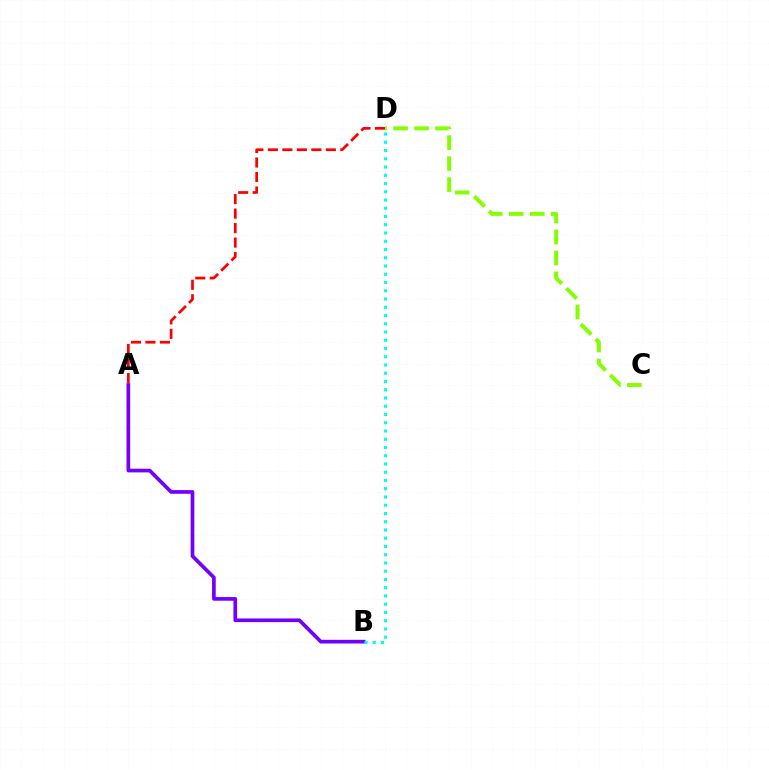{('A', 'D'): [{'color': '#ff0000', 'line_style': 'dashed', 'thickness': 1.97}], ('C', 'D'): [{'color': '#84ff00', 'line_style': 'dashed', 'thickness': 2.85}], ('A', 'B'): [{'color': '#7200ff', 'line_style': 'solid', 'thickness': 2.65}], ('B', 'D'): [{'color': '#00fff6', 'line_style': 'dotted', 'thickness': 2.24}]}